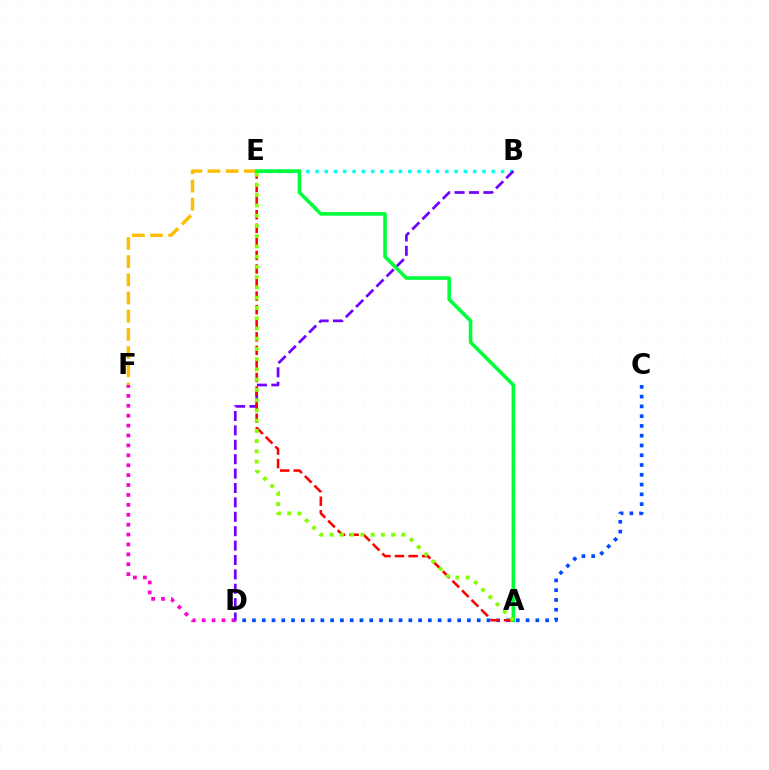{('E', 'F'): [{'color': '#ffbd00', 'line_style': 'dashed', 'thickness': 2.47}], ('C', 'D'): [{'color': '#004bff', 'line_style': 'dotted', 'thickness': 2.65}], ('B', 'E'): [{'color': '#00fff6', 'line_style': 'dotted', 'thickness': 2.52}], ('D', 'F'): [{'color': '#ff00cf', 'line_style': 'dotted', 'thickness': 2.69}], ('B', 'D'): [{'color': '#7200ff', 'line_style': 'dashed', 'thickness': 1.96}], ('A', 'E'): [{'color': '#ff0000', 'line_style': 'dashed', 'thickness': 1.84}, {'color': '#00ff39', 'line_style': 'solid', 'thickness': 2.58}, {'color': '#84ff00', 'line_style': 'dotted', 'thickness': 2.78}]}